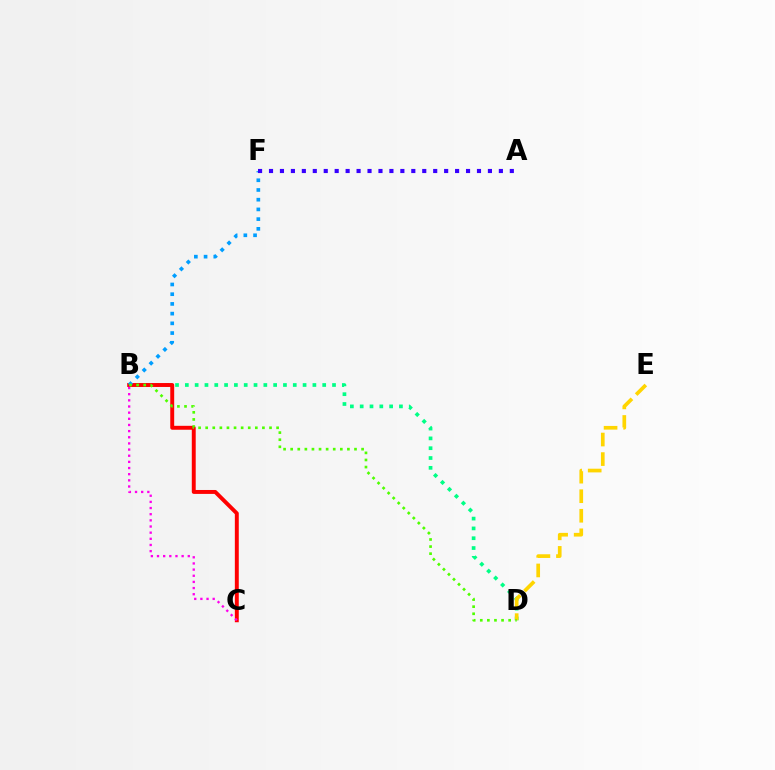{('B', 'D'): [{'color': '#00ff86', 'line_style': 'dotted', 'thickness': 2.67}, {'color': '#4fff00', 'line_style': 'dotted', 'thickness': 1.93}], ('B', 'C'): [{'color': '#ff0000', 'line_style': 'solid', 'thickness': 2.83}, {'color': '#ff00ed', 'line_style': 'dotted', 'thickness': 1.67}], ('B', 'F'): [{'color': '#009eff', 'line_style': 'dotted', 'thickness': 2.64}], ('D', 'E'): [{'color': '#ffd500', 'line_style': 'dashed', 'thickness': 2.66}], ('A', 'F'): [{'color': '#3700ff', 'line_style': 'dotted', 'thickness': 2.97}]}